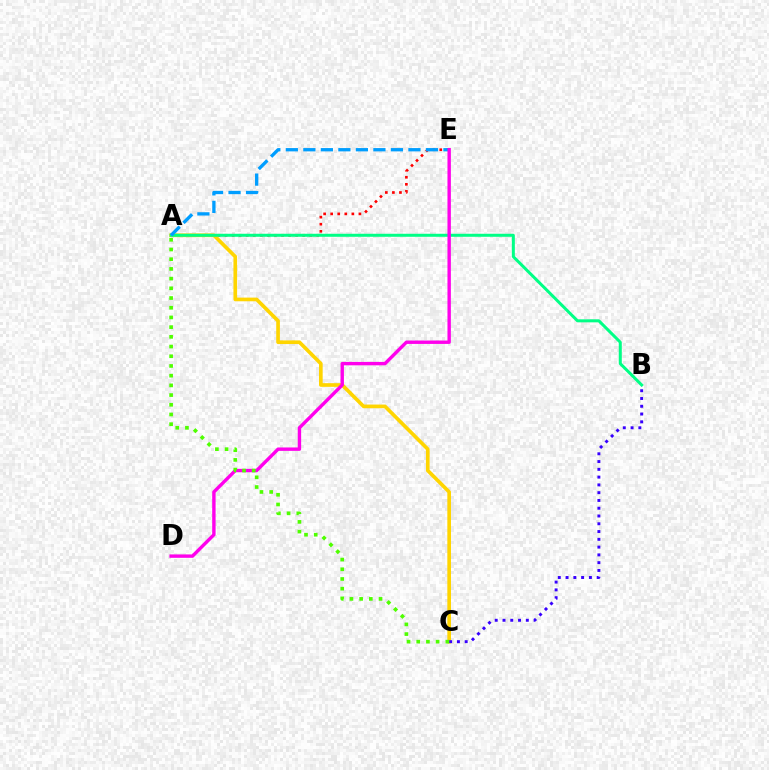{('A', 'E'): [{'color': '#ff0000', 'line_style': 'dotted', 'thickness': 1.92}, {'color': '#009eff', 'line_style': 'dashed', 'thickness': 2.38}], ('A', 'C'): [{'color': '#ffd500', 'line_style': 'solid', 'thickness': 2.64}, {'color': '#4fff00', 'line_style': 'dotted', 'thickness': 2.64}], ('A', 'B'): [{'color': '#00ff86', 'line_style': 'solid', 'thickness': 2.17}], ('D', 'E'): [{'color': '#ff00ed', 'line_style': 'solid', 'thickness': 2.44}], ('B', 'C'): [{'color': '#3700ff', 'line_style': 'dotted', 'thickness': 2.11}]}